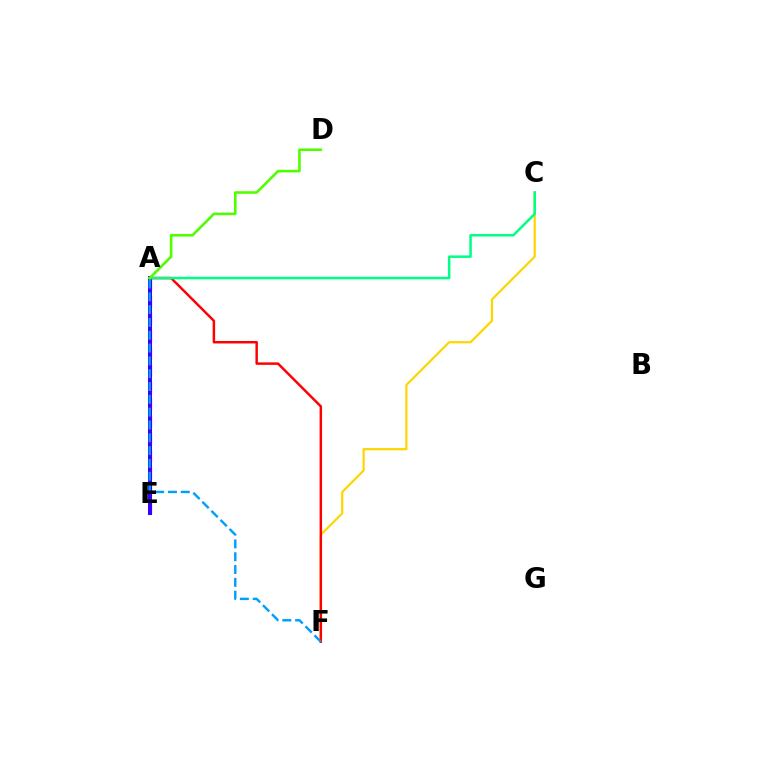{('A', 'E'): [{'color': '#ff00ed', 'line_style': 'dashed', 'thickness': 2.33}, {'color': '#3700ff', 'line_style': 'solid', 'thickness': 2.9}], ('C', 'F'): [{'color': '#ffd500', 'line_style': 'solid', 'thickness': 1.59}], ('A', 'F'): [{'color': '#ff0000', 'line_style': 'solid', 'thickness': 1.78}, {'color': '#009eff', 'line_style': 'dashed', 'thickness': 1.74}], ('A', 'C'): [{'color': '#00ff86', 'line_style': 'solid', 'thickness': 1.81}], ('A', 'D'): [{'color': '#4fff00', 'line_style': 'solid', 'thickness': 1.88}]}